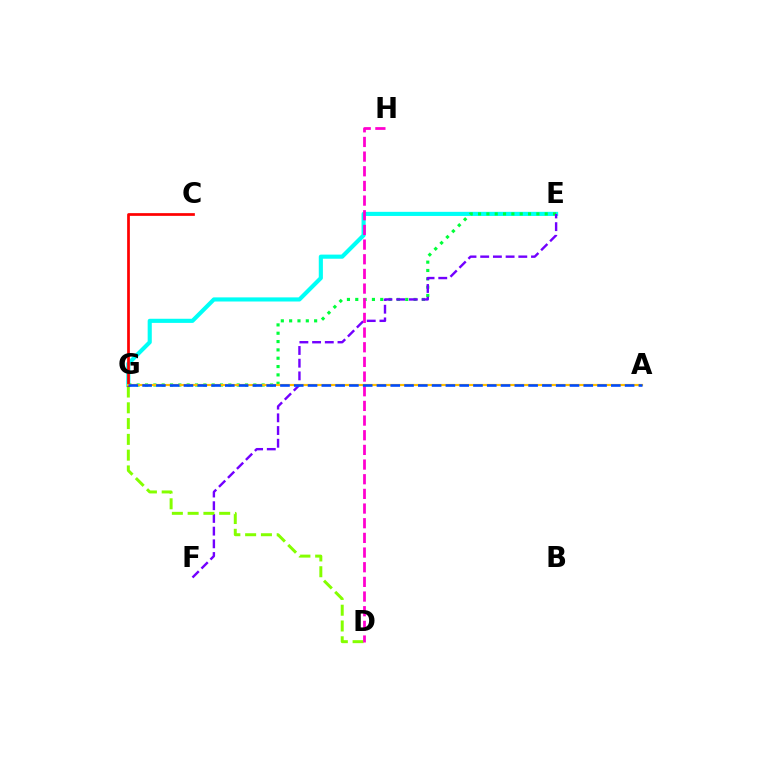{('E', 'G'): [{'color': '#00fff6', 'line_style': 'solid', 'thickness': 2.97}, {'color': '#00ff39', 'line_style': 'dotted', 'thickness': 2.26}], ('E', 'F'): [{'color': '#7200ff', 'line_style': 'dashed', 'thickness': 1.73}], ('D', 'G'): [{'color': '#84ff00', 'line_style': 'dashed', 'thickness': 2.14}], ('C', 'G'): [{'color': '#ff0000', 'line_style': 'solid', 'thickness': 1.96}], ('D', 'H'): [{'color': '#ff00cf', 'line_style': 'dashed', 'thickness': 1.99}], ('A', 'G'): [{'color': '#ffbd00', 'line_style': 'solid', 'thickness': 1.56}, {'color': '#004bff', 'line_style': 'dashed', 'thickness': 1.87}]}